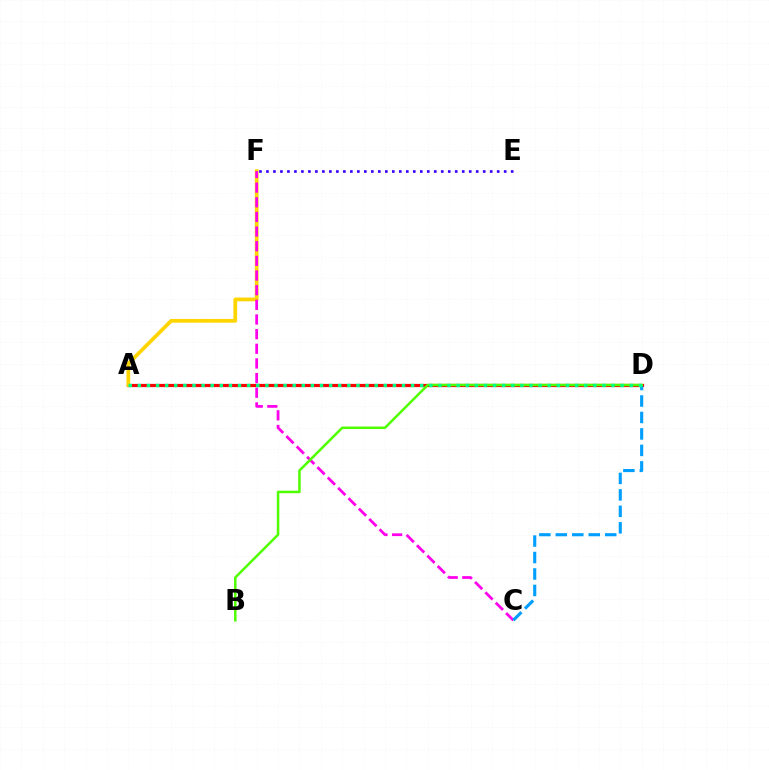{('A', 'D'): [{'color': '#ff0000', 'line_style': 'solid', 'thickness': 2.3}, {'color': '#00ff86', 'line_style': 'dotted', 'thickness': 2.47}], ('A', 'F'): [{'color': '#ffd500', 'line_style': 'solid', 'thickness': 2.7}], ('C', 'F'): [{'color': '#ff00ed', 'line_style': 'dashed', 'thickness': 1.99}], ('C', 'D'): [{'color': '#009eff', 'line_style': 'dashed', 'thickness': 2.24}], ('B', 'D'): [{'color': '#4fff00', 'line_style': 'solid', 'thickness': 1.81}], ('E', 'F'): [{'color': '#3700ff', 'line_style': 'dotted', 'thickness': 1.9}]}